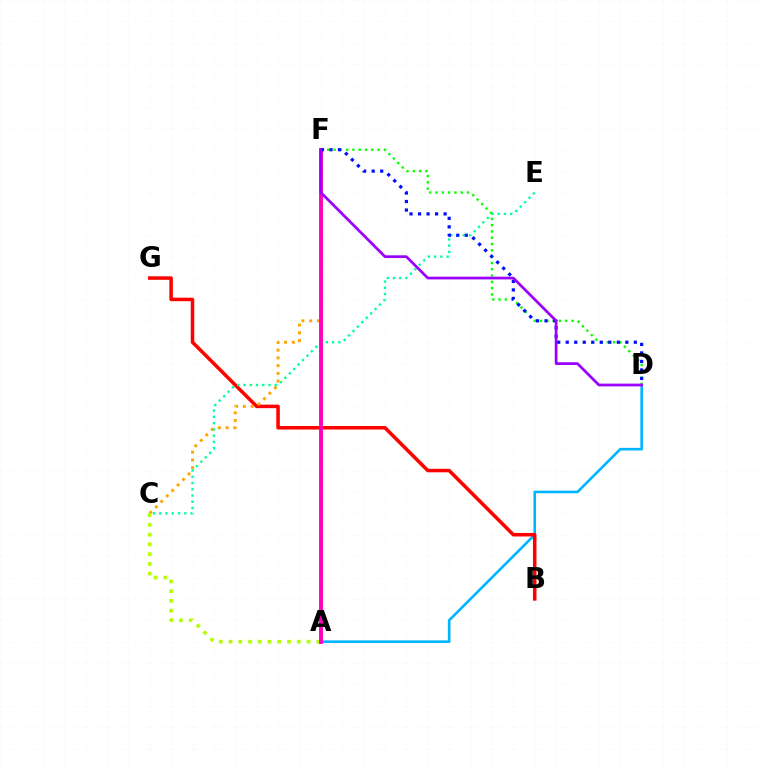{('A', 'D'): [{'color': '#00b5ff', 'line_style': 'solid', 'thickness': 1.88}], ('B', 'G'): [{'color': '#ff0000', 'line_style': 'solid', 'thickness': 2.53}], ('C', 'F'): [{'color': '#ffa500', 'line_style': 'dotted', 'thickness': 2.1}], ('A', 'C'): [{'color': '#b3ff00', 'line_style': 'dotted', 'thickness': 2.65}], ('C', 'E'): [{'color': '#00ff9d', 'line_style': 'dotted', 'thickness': 1.7}], ('D', 'F'): [{'color': '#08ff00', 'line_style': 'dotted', 'thickness': 1.71}, {'color': '#0010ff', 'line_style': 'dotted', 'thickness': 2.31}, {'color': '#9b00ff', 'line_style': 'solid', 'thickness': 1.96}], ('A', 'F'): [{'color': '#ff00bd', 'line_style': 'solid', 'thickness': 2.79}]}